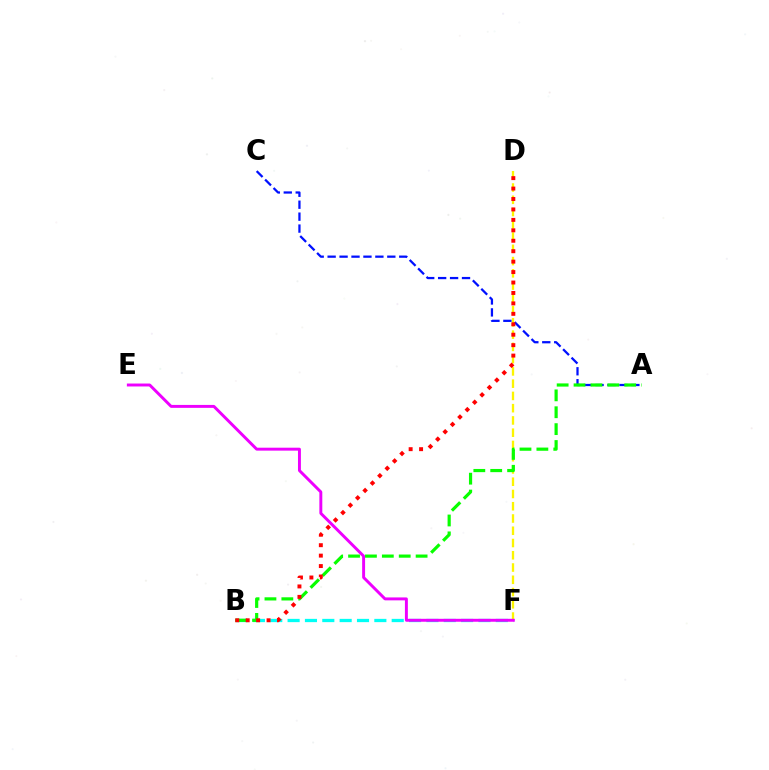{('B', 'F'): [{'color': '#00fff6', 'line_style': 'dashed', 'thickness': 2.36}], ('D', 'F'): [{'color': '#fcf500', 'line_style': 'dashed', 'thickness': 1.67}], ('A', 'C'): [{'color': '#0010ff', 'line_style': 'dashed', 'thickness': 1.62}], ('E', 'F'): [{'color': '#ee00ff', 'line_style': 'solid', 'thickness': 2.11}], ('A', 'B'): [{'color': '#08ff00', 'line_style': 'dashed', 'thickness': 2.29}], ('B', 'D'): [{'color': '#ff0000', 'line_style': 'dotted', 'thickness': 2.84}]}